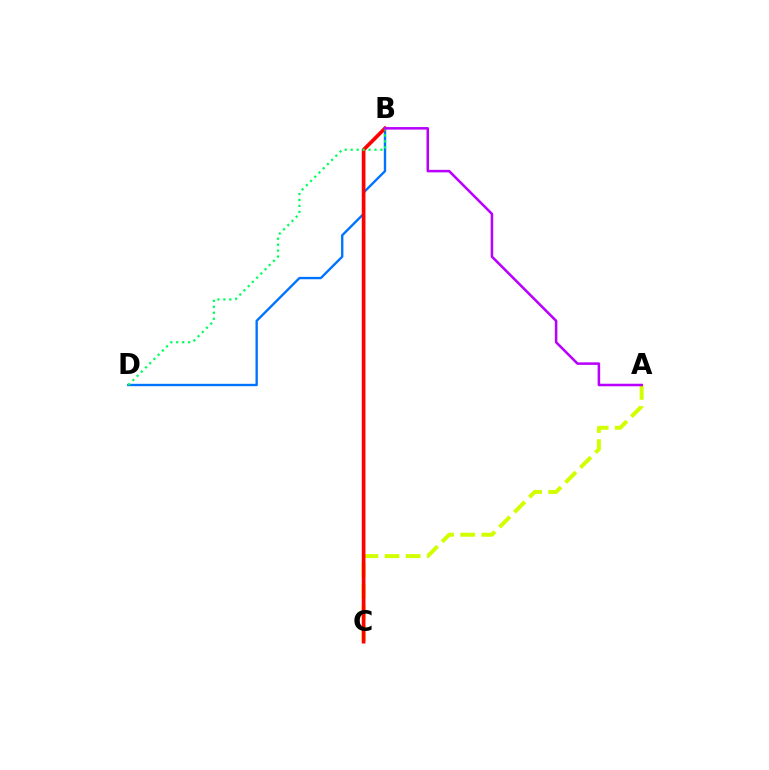{('A', 'C'): [{'color': '#d1ff00', 'line_style': 'dashed', 'thickness': 2.87}], ('B', 'D'): [{'color': '#0074ff', 'line_style': 'solid', 'thickness': 1.71}, {'color': '#00ff5c', 'line_style': 'dotted', 'thickness': 1.62}], ('B', 'C'): [{'color': '#ff0000', 'line_style': 'solid', 'thickness': 2.65}], ('A', 'B'): [{'color': '#b900ff', 'line_style': 'solid', 'thickness': 1.83}]}